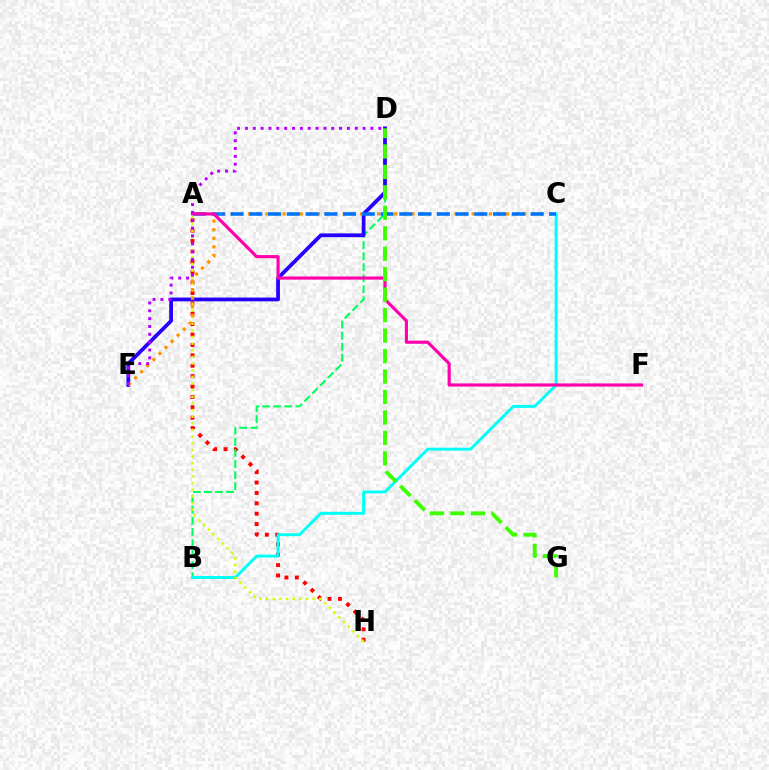{('A', 'H'): [{'color': '#ff0000', 'line_style': 'dotted', 'thickness': 2.82}, {'color': '#d1ff00', 'line_style': 'dotted', 'thickness': 1.8}], ('B', 'D'): [{'color': '#00ff5c', 'line_style': 'dashed', 'thickness': 1.5}], ('B', 'C'): [{'color': '#00fff6', 'line_style': 'solid', 'thickness': 2.12}], ('D', 'E'): [{'color': '#2500ff', 'line_style': 'solid', 'thickness': 2.71}, {'color': '#b900ff', 'line_style': 'dotted', 'thickness': 2.13}], ('C', 'E'): [{'color': '#ff9400', 'line_style': 'dotted', 'thickness': 2.34}], ('A', 'C'): [{'color': '#0074ff', 'line_style': 'dashed', 'thickness': 2.55}], ('A', 'F'): [{'color': '#ff00ac', 'line_style': 'solid', 'thickness': 2.27}], ('D', 'G'): [{'color': '#3dff00', 'line_style': 'dashed', 'thickness': 2.78}]}